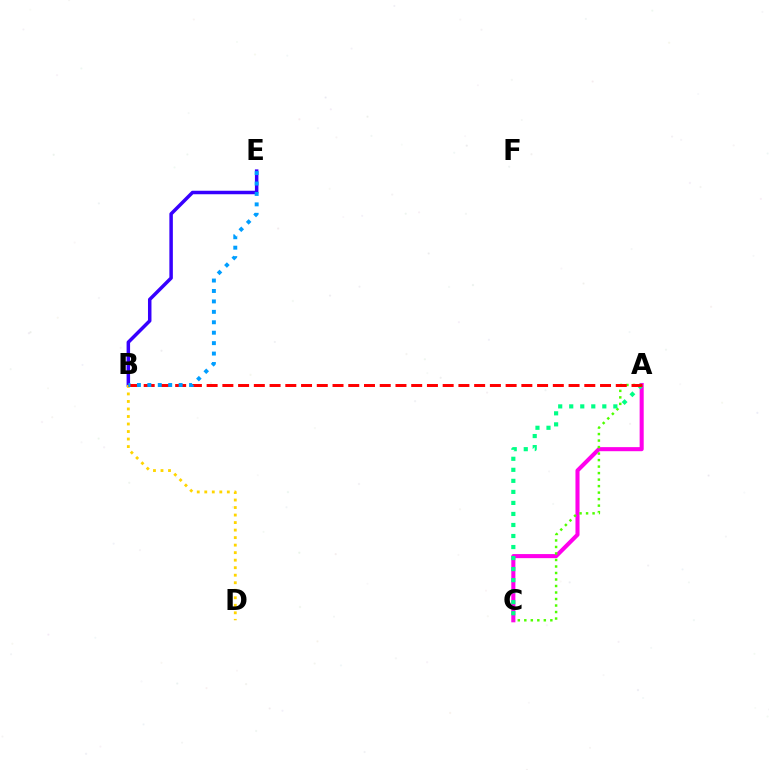{('A', 'C'): [{'color': '#ff00ed', 'line_style': 'solid', 'thickness': 2.93}, {'color': '#4fff00', 'line_style': 'dotted', 'thickness': 1.77}, {'color': '#00ff86', 'line_style': 'dotted', 'thickness': 3.0}], ('B', 'E'): [{'color': '#3700ff', 'line_style': 'solid', 'thickness': 2.51}, {'color': '#009eff', 'line_style': 'dotted', 'thickness': 2.83}], ('B', 'D'): [{'color': '#ffd500', 'line_style': 'dotted', 'thickness': 2.04}], ('A', 'B'): [{'color': '#ff0000', 'line_style': 'dashed', 'thickness': 2.14}]}